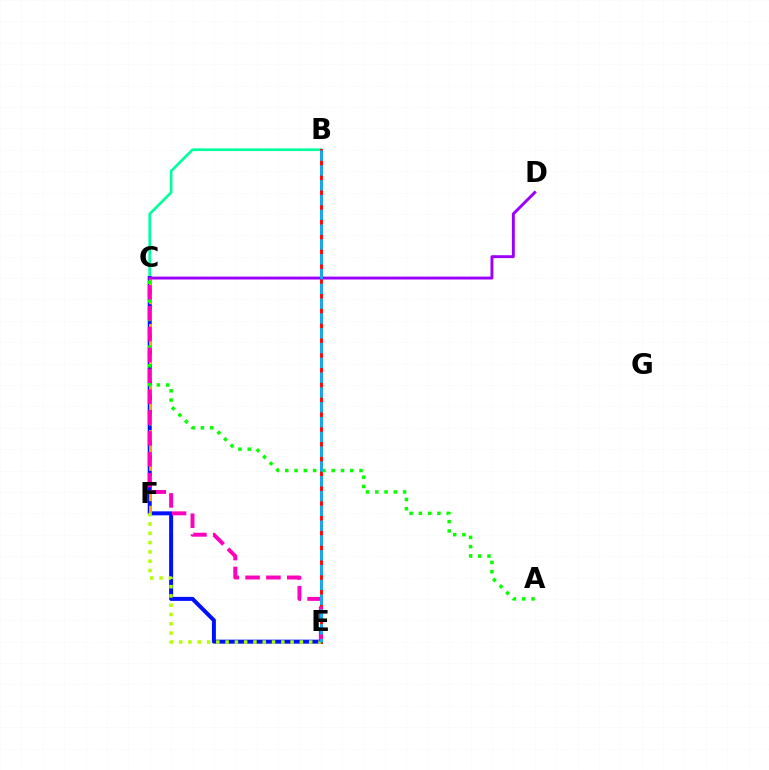{('B', 'C'): [{'color': '#00ff9d', 'line_style': 'solid', 'thickness': 1.94}], ('C', 'E'): [{'color': '#0010ff', 'line_style': 'solid', 'thickness': 2.88}, {'color': '#ff00bd', 'line_style': 'dashed', 'thickness': 2.83}], ('B', 'E'): [{'color': '#ff0000', 'line_style': 'solid', 'thickness': 2.06}, {'color': '#00b5ff', 'line_style': 'dashed', 'thickness': 2.01}], ('C', 'F'): [{'color': '#ffa500', 'line_style': 'dashed', 'thickness': 2.06}], ('E', 'F'): [{'color': '#b3ff00', 'line_style': 'dotted', 'thickness': 2.52}], ('A', 'C'): [{'color': '#08ff00', 'line_style': 'dotted', 'thickness': 2.52}], ('C', 'D'): [{'color': '#9b00ff', 'line_style': 'solid', 'thickness': 2.09}]}